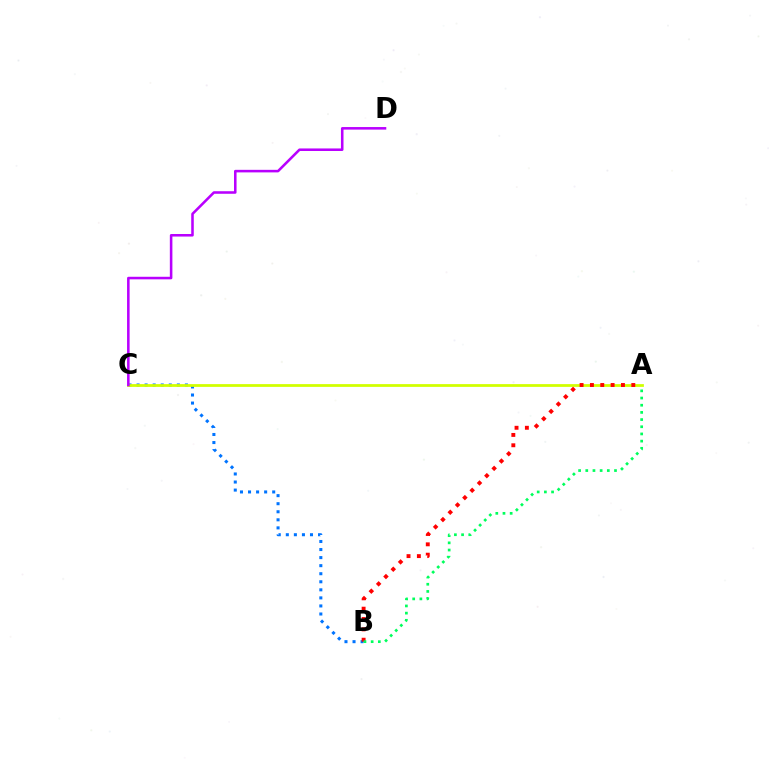{('B', 'C'): [{'color': '#0074ff', 'line_style': 'dotted', 'thickness': 2.19}], ('A', 'C'): [{'color': '#d1ff00', 'line_style': 'solid', 'thickness': 1.99}], ('C', 'D'): [{'color': '#b900ff', 'line_style': 'solid', 'thickness': 1.84}], ('A', 'B'): [{'color': '#ff0000', 'line_style': 'dotted', 'thickness': 2.81}, {'color': '#00ff5c', 'line_style': 'dotted', 'thickness': 1.95}]}